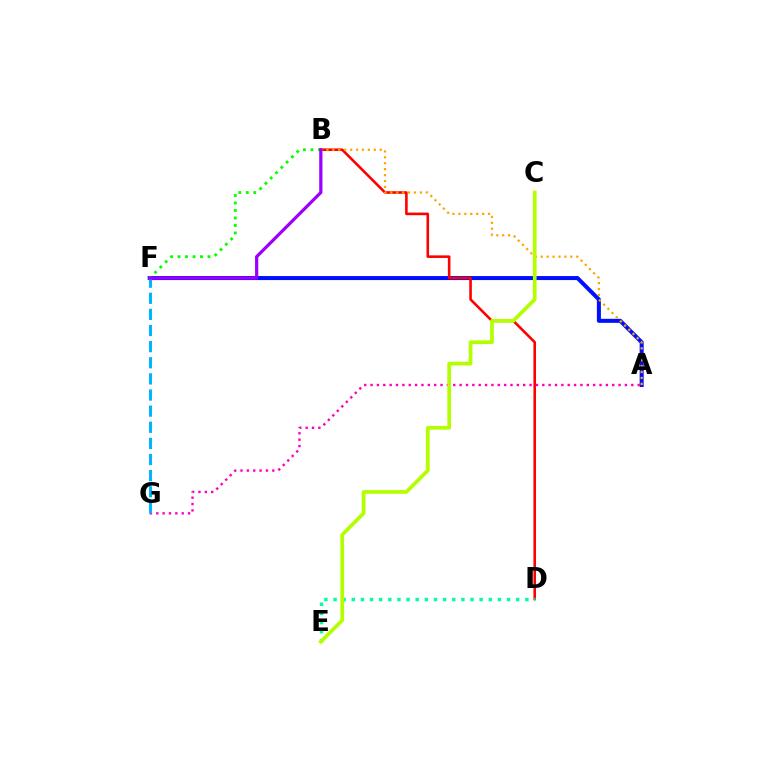{('A', 'F'): [{'color': '#0010ff', 'line_style': 'solid', 'thickness': 2.9}], ('B', 'D'): [{'color': '#ff0000', 'line_style': 'solid', 'thickness': 1.87}], ('A', 'B'): [{'color': '#ffa500', 'line_style': 'dotted', 'thickness': 1.61}], ('A', 'G'): [{'color': '#ff00bd', 'line_style': 'dotted', 'thickness': 1.73}], ('D', 'E'): [{'color': '#00ff9d', 'line_style': 'dotted', 'thickness': 2.48}], ('C', 'E'): [{'color': '#b3ff00', 'line_style': 'solid', 'thickness': 2.68}], ('F', 'G'): [{'color': '#00b5ff', 'line_style': 'dashed', 'thickness': 2.19}], ('B', 'F'): [{'color': '#08ff00', 'line_style': 'dotted', 'thickness': 2.04}, {'color': '#9b00ff', 'line_style': 'solid', 'thickness': 2.31}]}